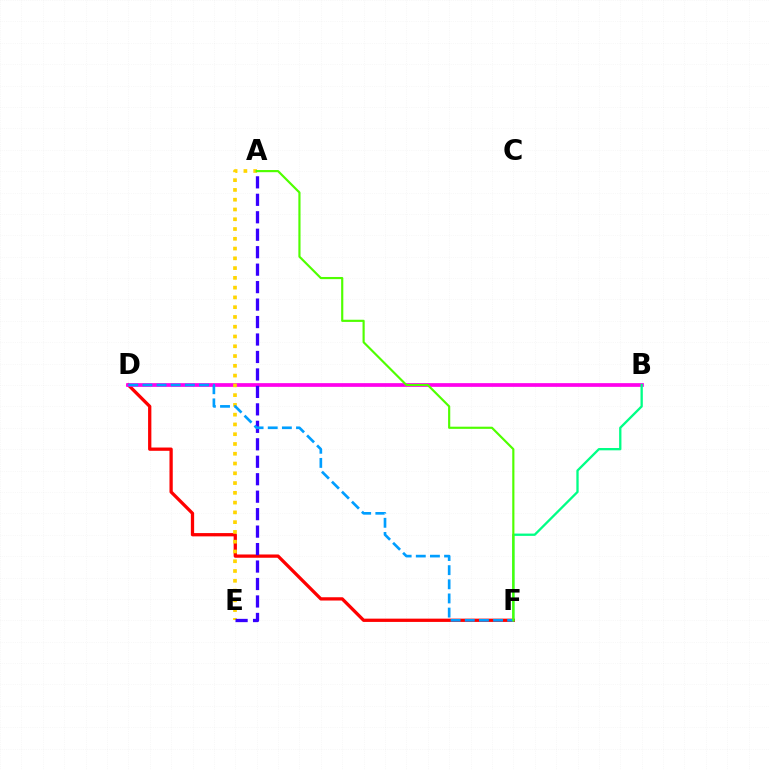{('D', 'F'): [{'color': '#ff0000', 'line_style': 'solid', 'thickness': 2.36}, {'color': '#009eff', 'line_style': 'dashed', 'thickness': 1.92}], ('B', 'D'): [{'color': '#ff00ed', 'line_style': 'solid', 'thickness': 2.67}], ('A', 'E'): [{'color': '#ffd500', 'line_style': 'dotted', 'thickness': 2.65}, {'color': '#3700ff', 'line_style': 'dashed', 'thickness': 2.37}], ('B', 'F'): [{'color': '#00ff86', 'line_style': 'solid', 'thickness': 1.66}], ('A', 'F'): [{'color': '#4fff00', 'line_style': 'solid', 'thickness': 1.56}]}